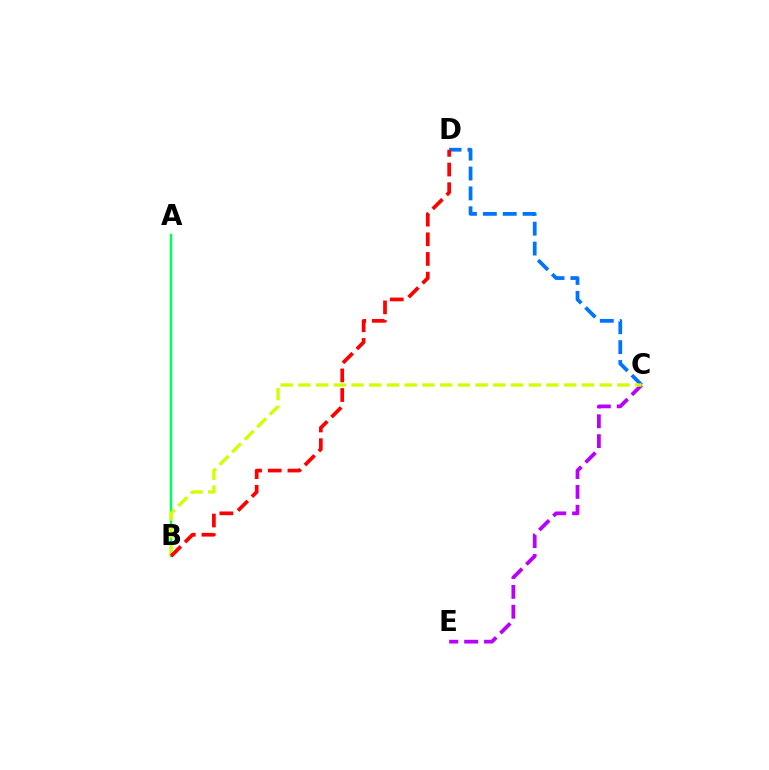{('A', 'B'): [{'color': '#00ff5c', 'line_style': 'solid', 'thickness': 1.79}], ('C', 'D'): [{'color': '#0074ff', 'line_style': 'dashed', 'thickness': 2.7}], ('C', 'E'): [{'color': '#b900ff', 'line_style': 'dashed', 'thickness': 2.7}], ('B', 'C'): [{'color': '#d1ff00', 'line_style': 'dashed', 'thickness': 2.41}], ('B', 'D'): [{'color': '#ff0000', 'line_style': 'dashed', 'thickness': 2.67}]}